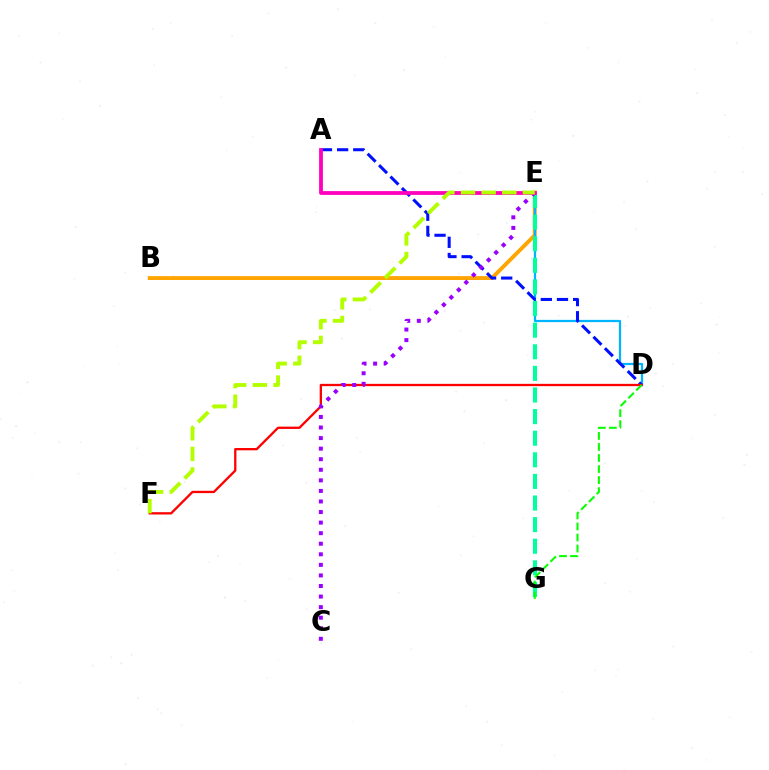{('B', 'E'): [{'color': '#ffa500', 'line_style': 'solid', 'thickness': 2.79}], ('D', 'E'): [{'color': '#00b5ff', 'line_style': 'solid', 'thickness': 1.61}], ('E', 'G'): [{'color': '#00ff9d', 'line_style': 'dashed', 'thickness': 2.94}], ('A', 'D'): [{'color': '#0010ff', 'line_style': 'dashed', 'thickness': 2.19}], ('D', 'F'): [{'color': '#ff0000', 'line_style': 'solid', 'thickness': 1.66}], ('D', 'G'): [{'color': '#08ff00', 'line_style': 'dashed', 'thickness': 1.5}], ('C', 'E'): [{'color': '#9b00ff', 'line_style': 'dotted', 'thickness': 2.87}], ('A', 'E'): [{'color': '#ff00bd', 'line_style': 'solid', 'thickness': 2.72}], ('E', 'F'): [{'color': '#b3ff00', 'line_style': 'dashed', 'thickness': 2.8}]}